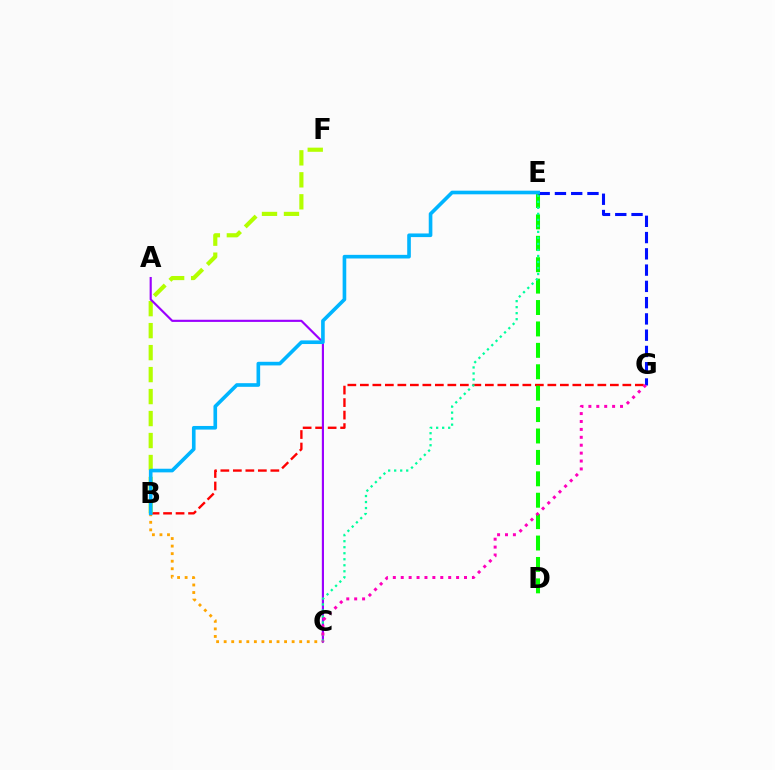{('B', 'G'): [{'color': '#ff0000', 'line_style': 'dashed', 'thickness': 1.7}], ('D', 'E'): [{'color': '#08ff00', 'line_style': 'dashed', 'thickness': 2.91}], ('B', 'C'): [{'color': '#ffa500', 'line_style': 'dotted', 'thickness': 2.05}], ('B', 'F'): [{'color': '#b3ff00', 'line_style': 'dashed', 'thickness': 2.99}], ('A', 'C'): [{'color': '#9b00ff', 'line_style': 'solid', 'thickness': 1.55}], ('C', 'E'): [{'color': '#00ff9d', 'line_style': 'dotted', 'thickness': 1.63}], ('E', 'G'): [{'color': '#0010ff', 'line_style': 'dashed', 'thickness': 2.21}], ('B', 'E'): [{'color': '#00b5ff', 'line_style': 'solid', 'thickness': 2.62}], ('C', 'G'): [{'color': '#ff00bd', 'line_style': 'dotted', 'thickness': 2.15}]}